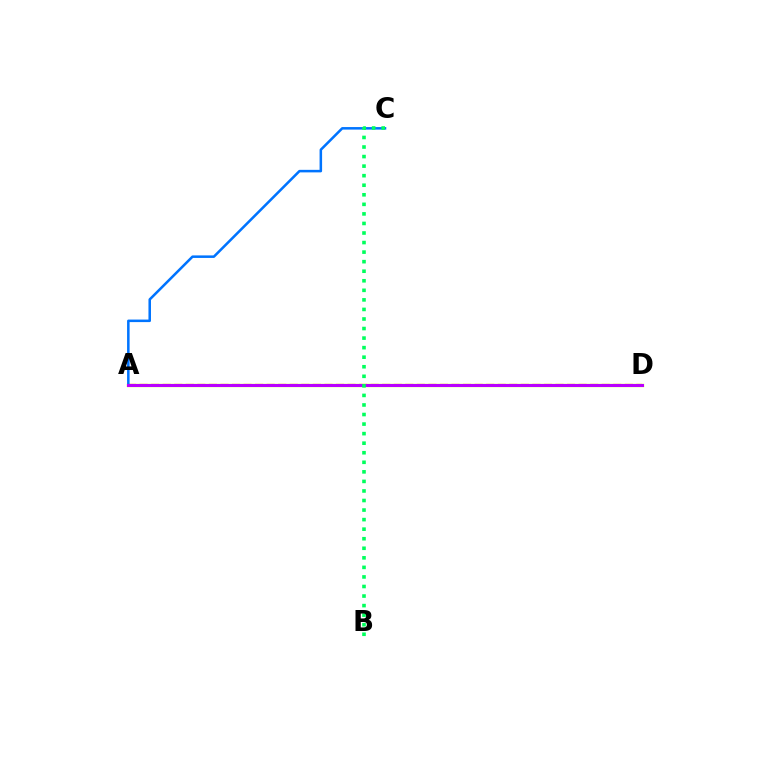{('A', 'D'): [{'color': '#ff0000', 'line_style': 'dashed', 'thickness': 1.57}, {'color': '#d1ff00', 'line_style': 'solid', 'thickness': 2.38}, {'color': '#b900ff', 'line_style': 'solid', 'thickness': 2.18}], ('A', 'C'): [{'color': '#0074ff', 'line_style': 'solid', 'thickness': 1.82}], ('B', 'C'): [{'color': '#00ff5c', 'line_style': 'dotted', 'thickness': 2.6}]}